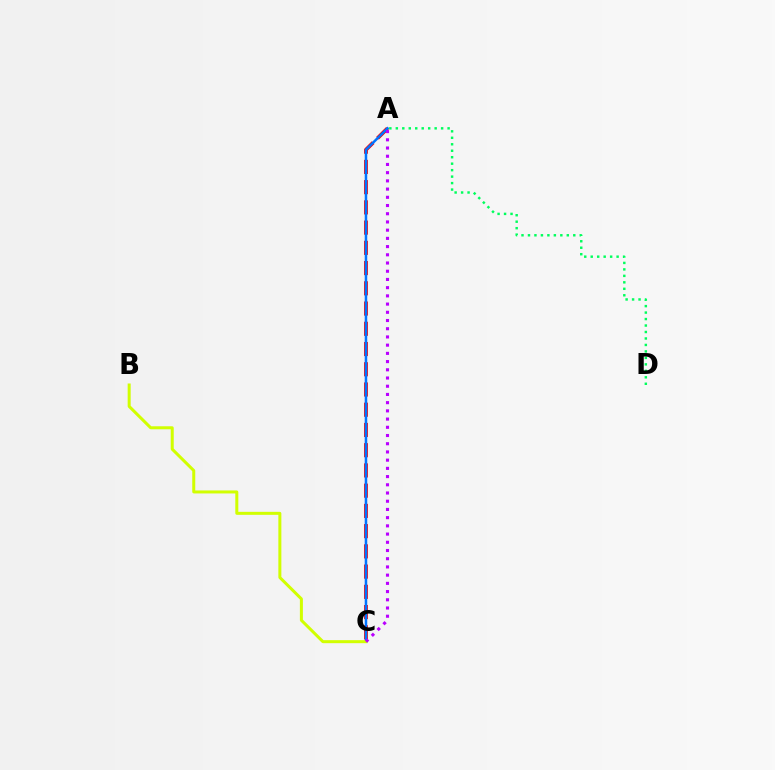{('A', 'C'): [{'color': '#ff0000', 'line_style': 'dashed', 'thickness': 2.75}, {'color': '#0074ff', 'line_style': 'solid', 'thickness': 1.81}, {'color': '#b900ff', 'line_style': 'dotted', 'thickness': 2.23}], ('B', 'C'): [{'color': '#d1ff00', 'line_style': 'solid', 'thickness': 2.17}], ('A', 'D'): [{'color': '#00ff5c', 'line_style': 'dotted', 'thickness': 1.76}]}